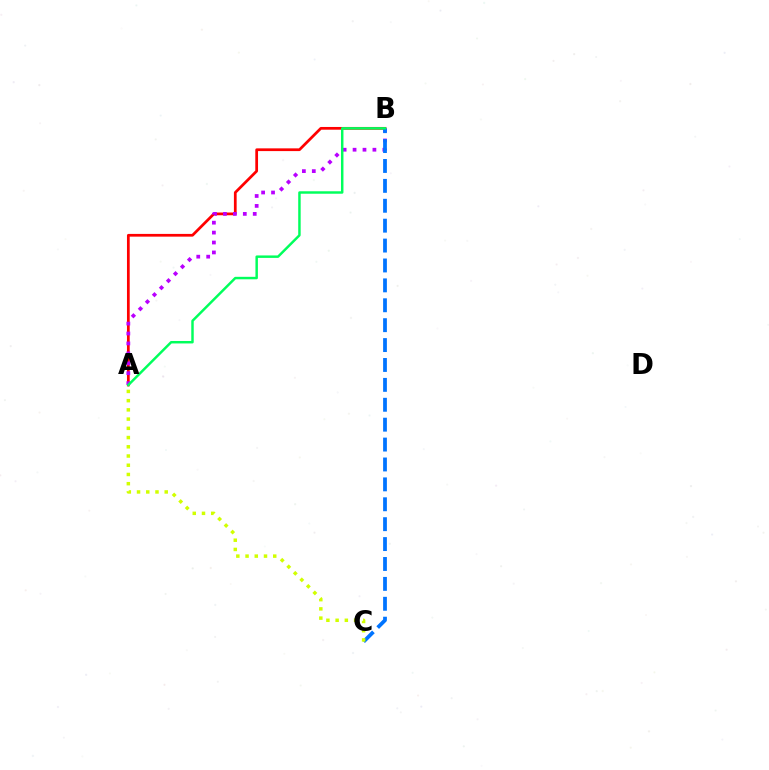{('A', 'B'): [{'color': '#ff0000', 'line_style': 'solid', 'thickness': 1.97}, {'color': '#b900ff', 'line_style': 'dotted', 'thickness': 2.7}, {'color': '#00ff5c', 'line_style': 'solid', 'thickness': 1.77}], ('B', 'C'): [{'color': '#0074ff', 'line_style': 'dashed', 'thickness': 2.7}], ('A', 'C'): [{'color': '#d1ff00', 'line_style': 'dotted', 'thickness': 2.51}]}